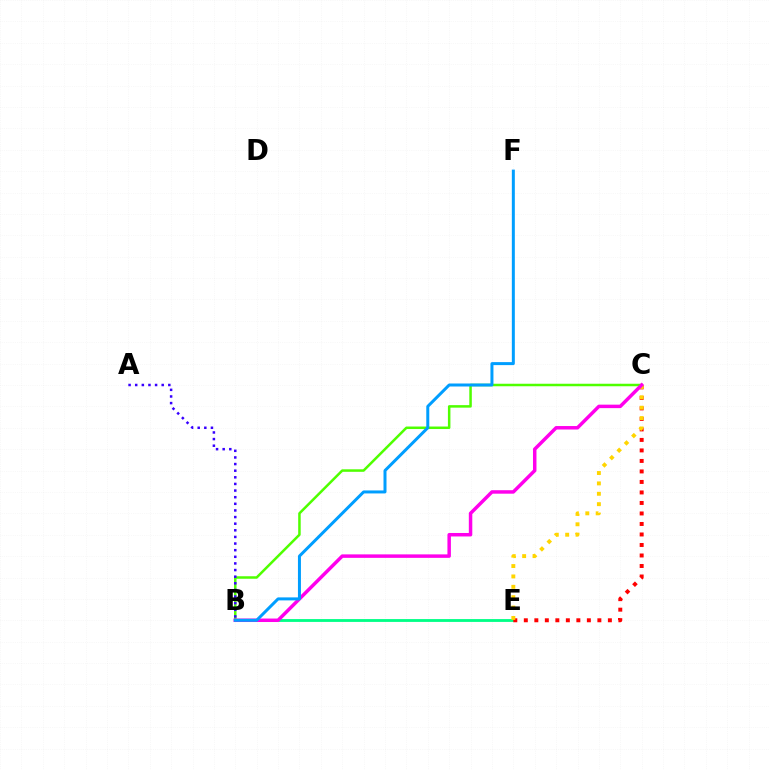{('B', 'E'): [{'color': '#00ff86', 'line_style': 'solid', 'thickness': 2.04}], ('C', 'E'): [{'color': '#ff0000', 'line_style': 'dotted', 'thickness': 2.85}, {'color': '#ffd500', 'line_style': 'dotted', 'thickness': 2.82}], ('B', 'C'): [{'color': '#4fff00', 'line_style': 'solid', 'thickness': 1.81}, {'color': '#ff00ed', 'line_style': 'solid', 'thickness': 2.5}], ('A', 'B'): [{'color': '#3700ff', 'line_style': 'dotted', 'thickness': 1.8}], ('B', 'F'): [{'color': '#009eff', 'line_style': 'solid', 'thickness': 2.16}]}